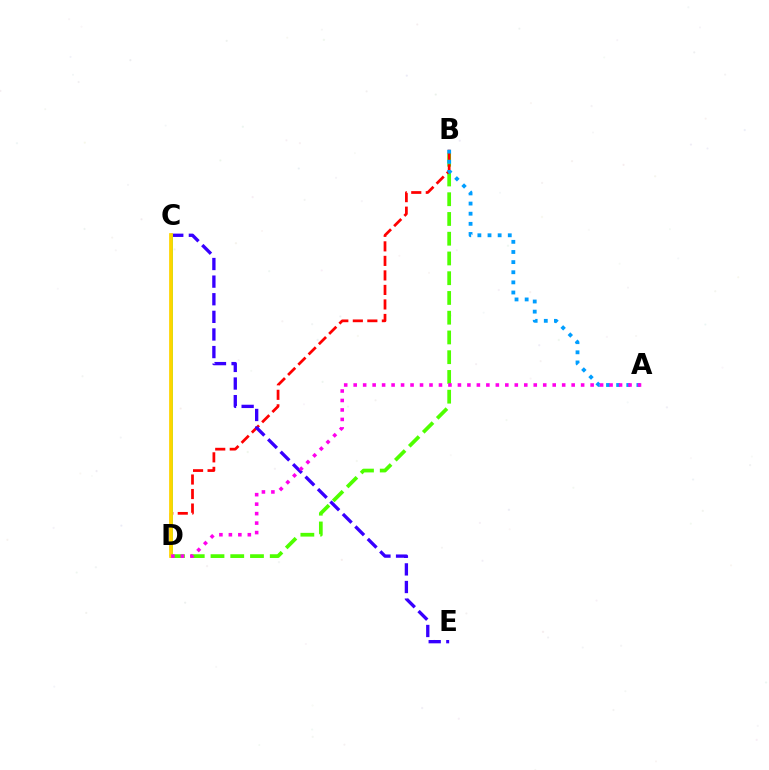{('B', 'D'): [{'color': '#4fff00', 'line_style': 'dashed', 'thickness': 2.68}, {'color': '#ff0000', 'line_style': 'dashed', 'thickness': 1.97}], ('A', 'B'): [{'color': '#009eff', 'line_style': 'dotted', 'thickness': 2.75}], ('C', 'E'): [{'color': '#3700ff', 'line_style': 'dashed', 'thickness': 2.39}], ('C', 'D'): [{'color': '#00ff86', 'line_style': 'solid', 'thickness': 2.1}, {'color': '#ffd500', 'line_style': 'solid', 'thickness': 2.7}], ('A', 'D'): [{'color': '#ff00ed', 'line_style': 'dotted', 'thickness': 2.57}]}